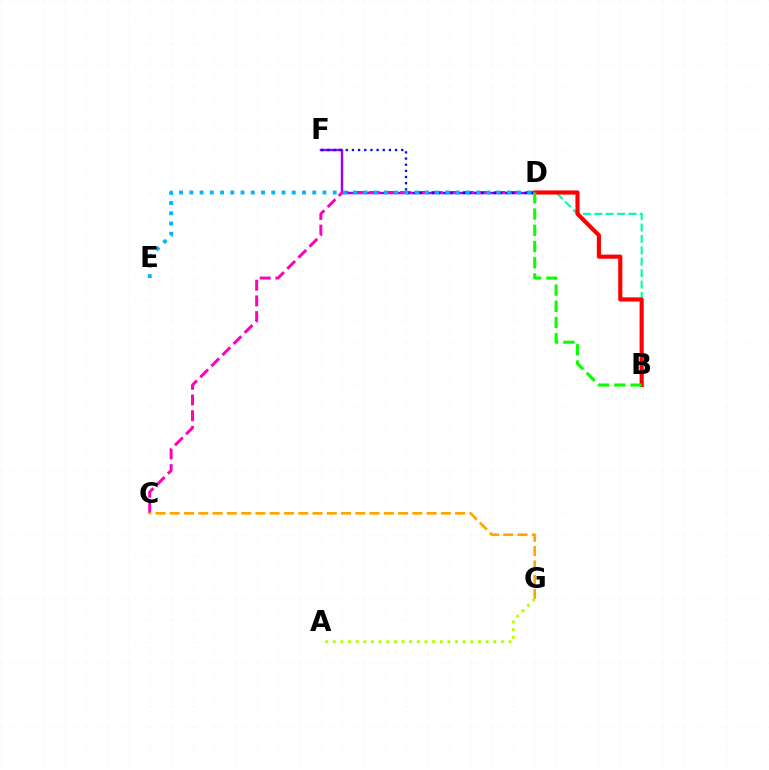{('D', 'F'): [{'color': '#9b00ff', 'line_style': 'solid', 'thickness': 1.75}, {'color': '#0010ff', 'line_style': 'dotted', 'thickness': 1.67}], ('B', 'D'): [{'color': '#00ff9d', 'line_style': 'dashed', 'thickness': 1.55}, {'color': '#ff0000', 'line_style': 'solid', 'thickness': 2.98}, {'color': '#08ff00', 'line_style': 'dashed', 'thickness': 2.2}], ('C', 'D'): [{'color': '#ff00bd', 'line_style': 'dashed', 'thickness': 2.13}], ('C', 'G'): [{'color': '#ffa500', 'line_style': 'dashed', 'thickness': 1.94}], ('D', 'E'): [{'color': '#00b5ff', 'line_style': 'dotted', 'thickness': 2.78}], ('A', 'G'): [{'color': '#b3ff00', 'line_style': 'dotted', 'thickness': 2.08}]}